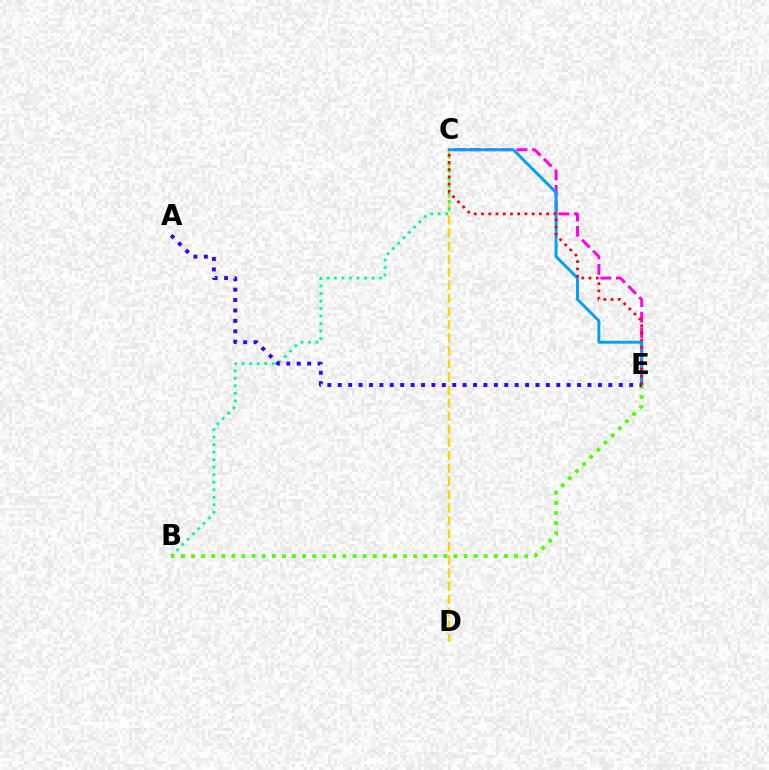{('C', 'E'): [{'color': '#ff00ed', 'line_style': 'dashed', 'thickness': 2.12}, {'color': '#009eff', 'line_style': 'solid', 'thickness': 2.1}, {'color': '#ff0000', 'line_style': 'dotted', 'thickness': 1.97}], ('C', 'D'): [{'color': '#ffd500', 'line_style': 'dashed', 'thickness': 1.78}], ('B', 'C'): [{'color': '#00ff86', 'line_style': 'dotted', 'thickness': 2.04}], ('B', 'E'): [{'color': '#4fff00', 'line_style': 'dotted', 'thickness': 2.74}], ('A', 'E'): [{'color': '#3700ff', 'line_style': 'dotted', 'thickness': 2.83}]}